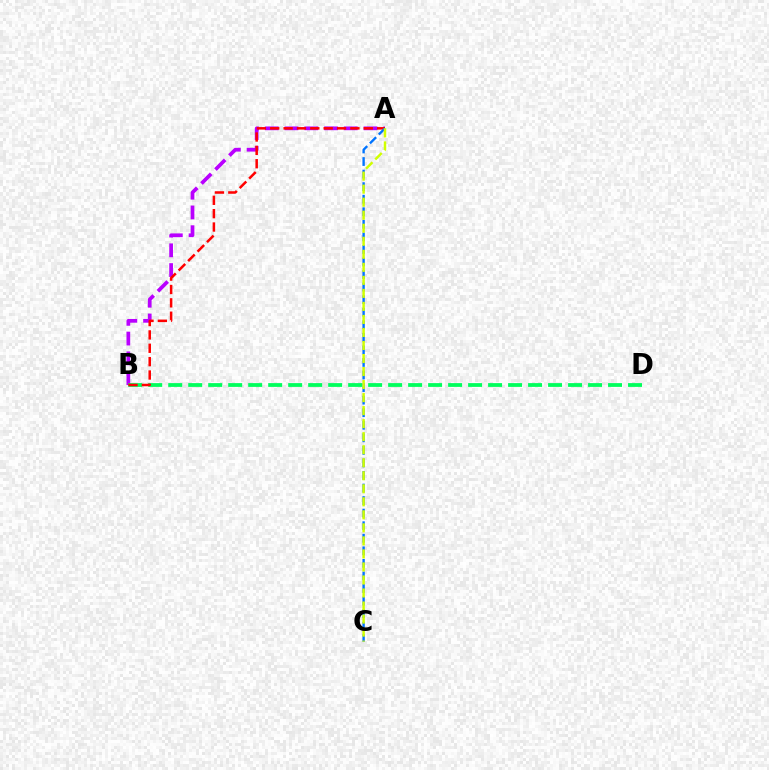{('A', 'B'): [{'color': '#b900ff', 'line_style': 'dashed', 'thickness': 2.68}, {'color': '#ff0000', 'line_style': 'dashed', 'thickness': 1.82}], ('B', 'D'): [{'color': '#00ff5c', 'line_style': 'dashed', 'thickness': 2.72}], ('A', 'C'): [{'color': '#0074ff', 'line_style': 'dashed', 'thickness': 1.71}, {'color': '#d1ff00', 'line_style': 'dashed', 'thickness': 1.77}]}